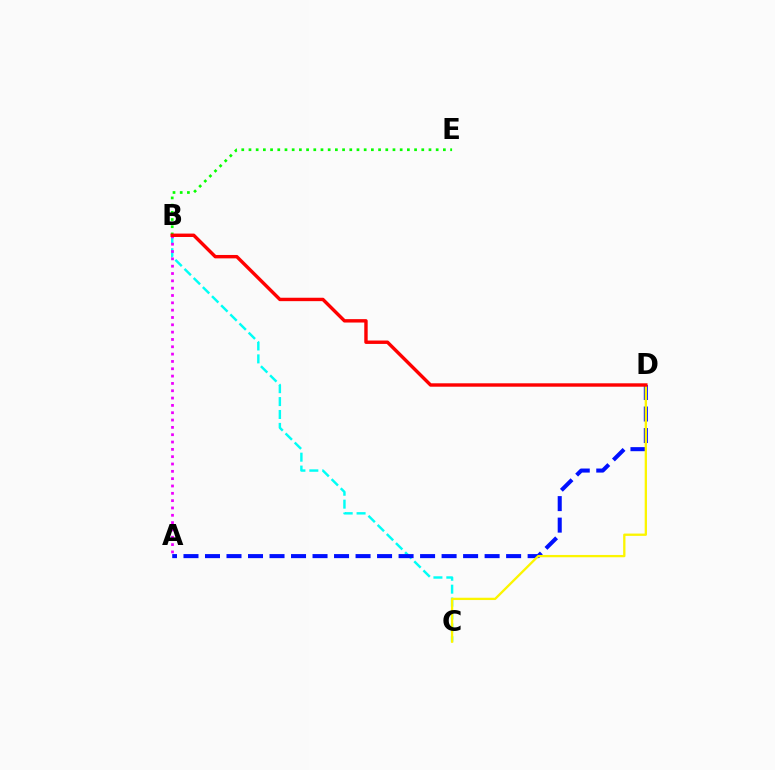{('B', 'C'): [{'color': '#00fff6', 'line_style': 'dashed', 'thickness': 1.75}], ('A', 'D'): [{'color': '#0010ff', 'line_style': 'dashed', 'thickness': 2.92}], ('C', 'D'): [{'color': '#fcf500', 'line_style': 'solid', 'thickness': 1.66}], ('A', 'B'): [{'color': '#ee00ff', 'line_style': 'dotted', 'thickness': 1.99}], ('B', 'E'): [{'color': '#08ff00', 'line_style': 'dotted', 'thickness': 1.96}], ('B', 'D'): [{'color': '#ff0000', 'line_style': 'solid', 'thickness': 2.45}]}